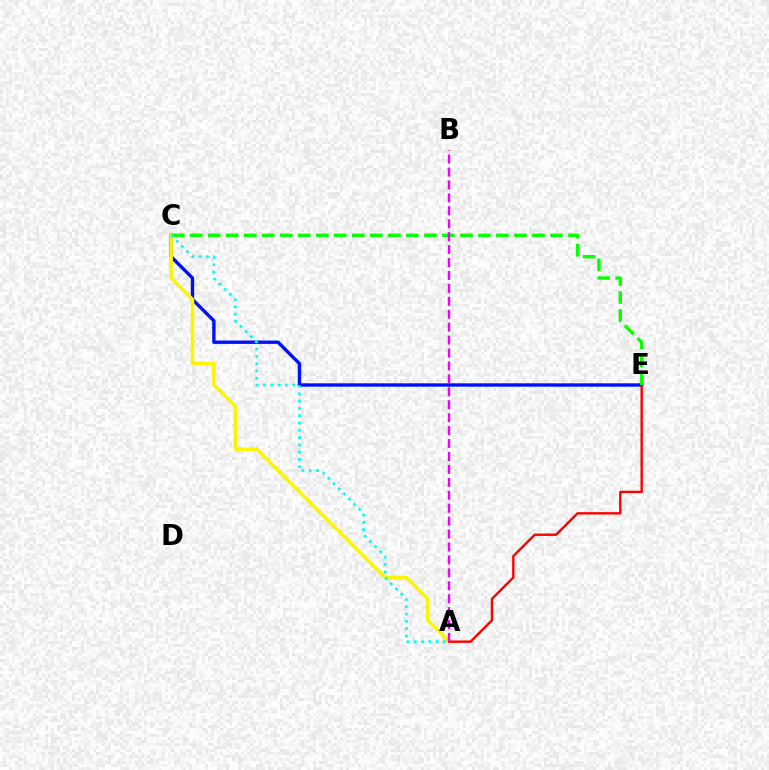{('C', 'E'): [{'color': '#0010ff', 'line_style': 'solid', 'thickness': 2.43}, {'color': '#08ff00', 'line_style': 'dashed', 'thickness': 2.45}], ('A', 'C'): [{'color': '#fcf500', 'line_style': 'solid', 'thickness': 2.53}, {'color': '#00fff6', 'line_style': 'dotted', 'thickness': 1.98}], ('A', 'E'): [{'color': '#ff0000', 'line_style': 'solid', 'thickness': 1.73}], ('A', 'B'): [{'color': '#ee00ff', 'line_style': 'dashed', 'thickness': 1.76}]}